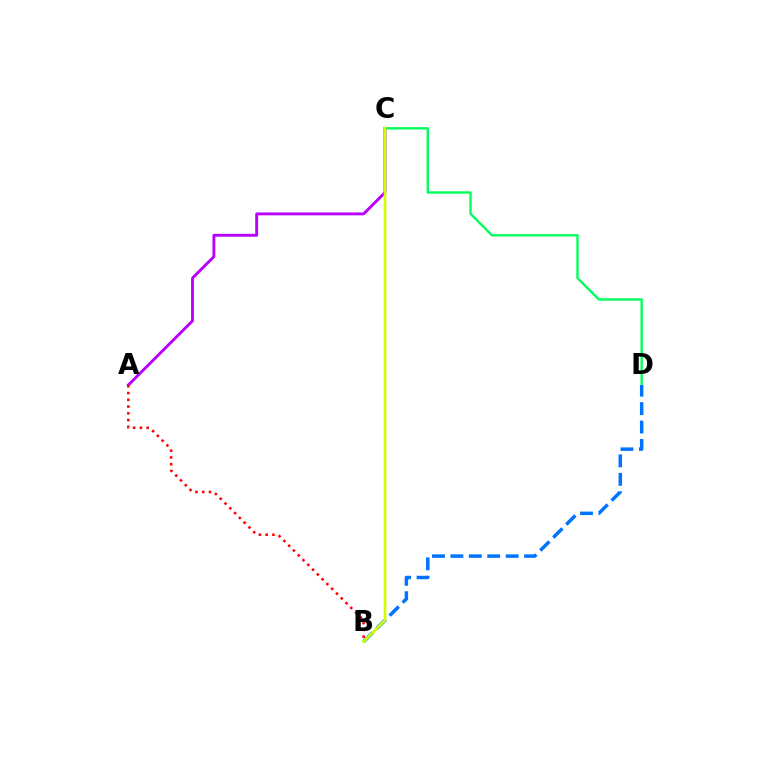{('A', 'C'): [{'color': '#b900ff', 'line_style': 'solid', 'thickness': 2.08}], ('C', 'D'): [{'color': '#00ff5c', 'line_style': 'solid', 'thickness': 1.71}], ('B', 'D'): [{'color': '#0074ff', 'line_style': 'dashed', 'thickness': 2.5}], ('A', 'B'): [{'color': '#ff0000', 'line_style': 'dotted', 'thickness': 1.84}], ('B', 'C'): [{'color': '#d1ff00', 'line_style': 'solid', 'thickness': 1.93}]}